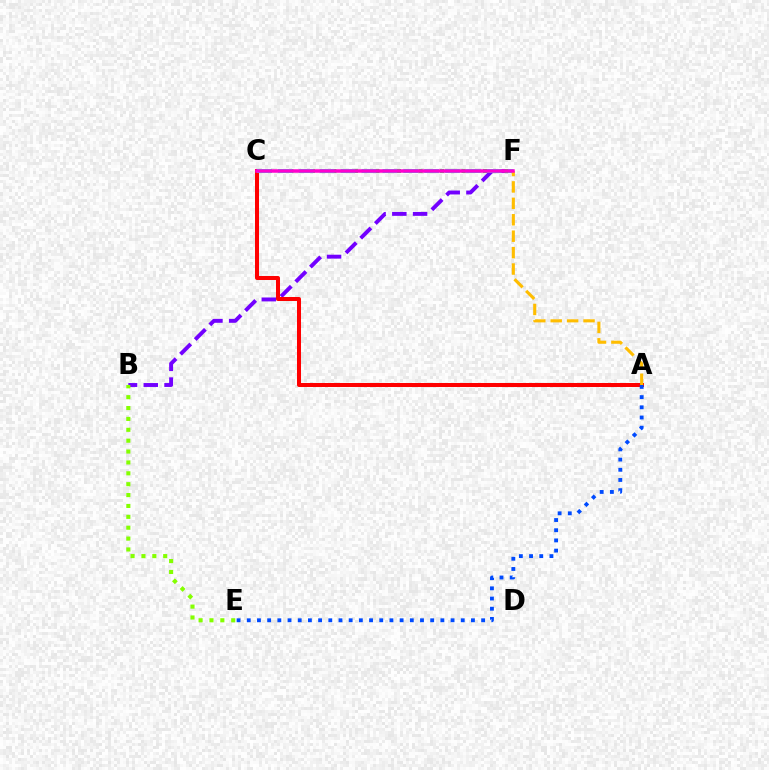{('B', 'F'): [{'color': '#7200ff', 'line_style': 'dashed', 'thickness': 2.82}], ('A', 'C'): [{'color': '#ff0000', 'line_style': 'solid', 'thickness': 2.89}], ('B', 'E'): [{'color': '#84ff00', 'line_style': 'dotted', 'thickness': 2.96}], ('C', 'F'): [{'color': '#00ff39', 'line_style': 'dotted', 'thickness': 2.92}, {'color': '#00fff6', 'line_style': 'dashed', 'thickness': 2.84}, {'color': '#ff00cf', 'line_style': 'solid', 'thickness': 2.52}], ('A', 'F'): [{'color': '#ffbd00', 'line_style': 'dashed', 'thickness': 2.23}], ('A', 'E'): [{'color': '#004bff', 'line_style': 'dotted', 'thickness': 2.77}]}